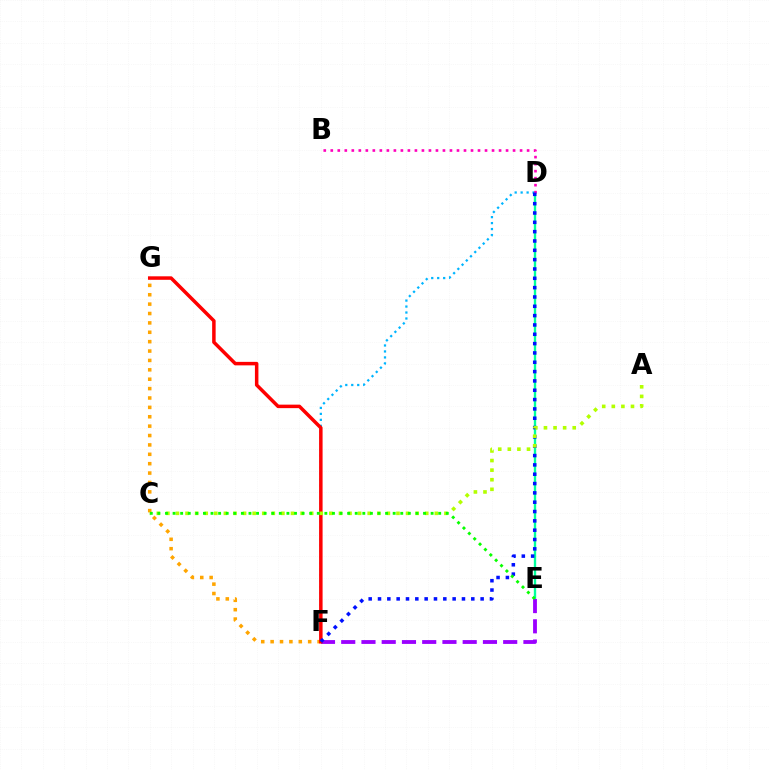{('D', 'E'): [{'color': '#00ff9d', 'line_style': 'solid', 'thickness': 1.69}], ('D', 'F'): [{'color': '#00b5ff', 'line_style': 'dotted', 'thickness': 1.62}, {'color': '#0010ff', 'line_style': 'dotted', 'thickness': 2.53}], ('F', 'G'): [{'color': '#ffa500', 'line_style': 'dotted', 'thickness': 2.55}, {'color': '#ff0000', 'line_style': 'solid', 'thickness': 2.52}], ('E', 'F'): [{'color': '#9b00ff', 'line_style': 'dashed', 'thickness': 2.75}], ('B', 'D'): [{'color': '#ff00bd', 'line_style': 'dotted', 'thickness': 1.91}], ('A', 'C'): [{'color': '#b3ff00', 'line_style': 'dotted', 'thickness': 2.6}], ('C', 'E'): [{'color': '#08ff00', 'line_style': 'dotted', 'thickness': 2.06}]}